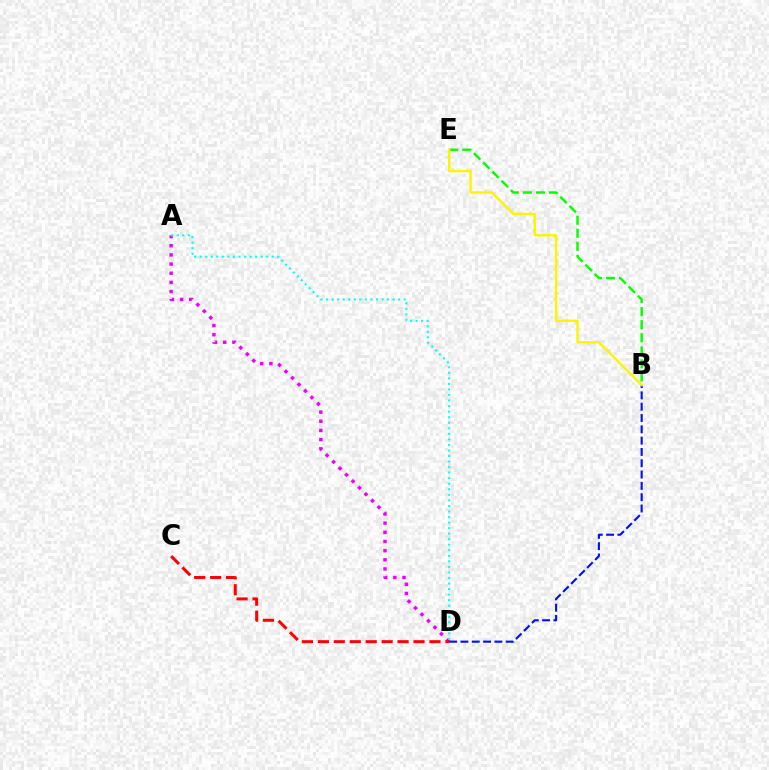{('A', 'D'): [{'color': '#ee00ff', 'line_style': 'dotted', 'thickness': 2.49}, {'color': '#00fff6', 'line_style': 'dotted', 'thickness': 1.51}], ('B', 'E'): [{'color': '#08ff00', 'line_style': 'dashed', 'thickness': 1.77}, {'color': '#fcf500', 'line_style': 'solid', 'thickness': 1.74}], ('C', 'D'): [{'color': '#ff0000', 'line_style': 'dashed', 'thickness': 2.17}], ('B', 'D'): [{'color': '#0010ff', 'line_style': 'dashed', 'thickness': 1.54}]}